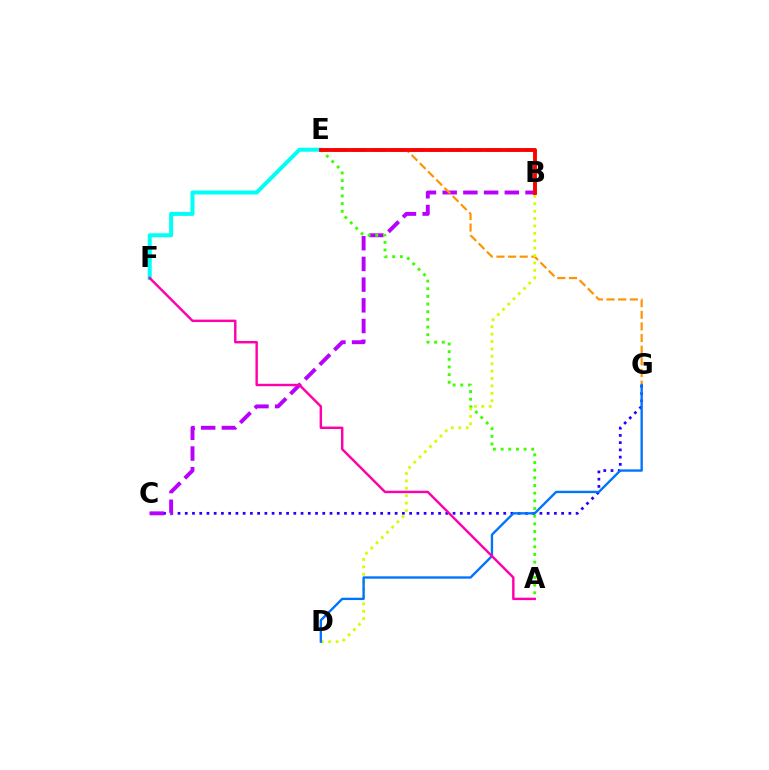{('C', 'G'): [{'color': '#2500ff', 'line_style': 'dotted', 'thickness': 1.97}], ('E', 'F'): [{'color': '#00fff6', 'line_style': 'solid', 'thickness': 2.89}], ('B', 'C'): [{'color': '#b900ff', 'line_style': 'dashed', 'thickness': 2.81}], ('B', 'E'): [{'color': '#00ff5c', 'line_style': 'dashed', 'thickness': 2.62}, {'color': '#ff0000', 'line_style': 'solid', 'thickness': 2.77}], ('E', 'G'): [{'color': '#ff9400', 'line_style': 'dashed', 'thickness': 1.58}], ('A', 'E'): [{'color': '#3dff00', 'line_style': 'dotted', 'thickness': 2.08}], ('B', 'D'): [{'color': '#d1ff00', 'line_style': 'dotted', 'thickness': 2.01}], ('D', 'G'): [{'color': '#0074ff', 'line_style': 'solid', 'thickness': 1.7}], ('A', 'F'): [{'color': '#ff00ac', 'line_style': 'solid', 'thickness': 1.75}]}